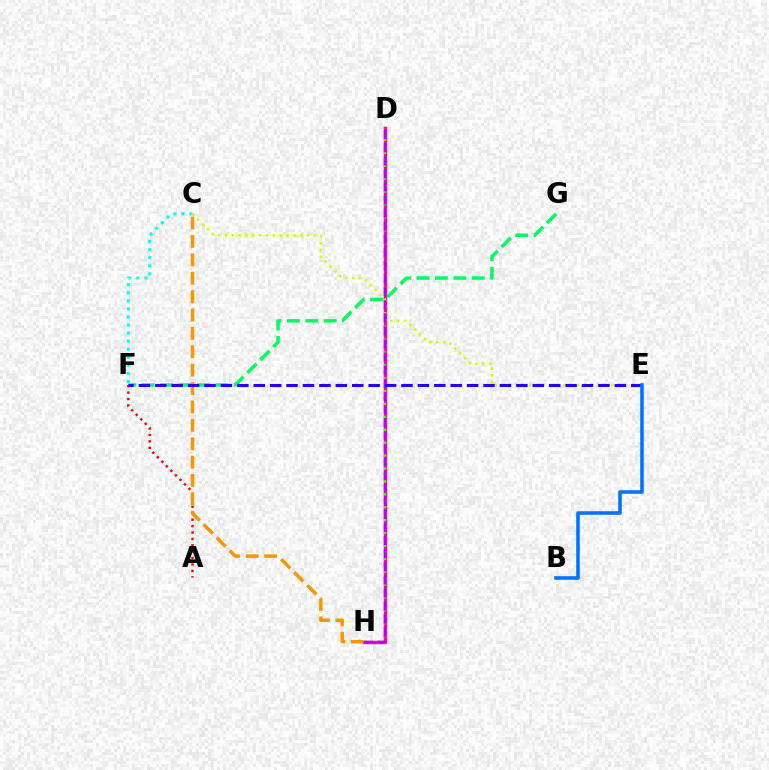{('F', 'G'): [{'color': '#00ff5c', 'line_style': 'dashed', 'thickness': 2.5}], ('D', 'H'): [{'color': '#ff00ac', 'line_style': 'solid', 'thickness': 2.49}, {'color': '#3dff00', 'line_style': 'dotted', 'thickness': 1.75}, {'color': '#b900ff', 'line_style': 'dashed', 'thickness': 1.78}], ('C', 'F'): [{'color': '#00fff6', 'line_style': 'dotted', 'thickness': 2.19}], ('C', 'E'): [{'color': '#d1ff00', 'line_style': 'dotted', 'thickness': 1.86}], ('A', 'F'): [{'color': '#ff0000', 'line_style': 'dotted', 'thickness': 1.74}], ('C', 'H'): [{'color': '#ff9400', 'line_style': 'dashed', 'thickness': 2.5}], ('E', 'F'): [{'color': '#2500ff', 'line_style': 'dashed', 'thickness': 2.23}], ('B', 'E'): [{'color': '#0074ff', 'line_style': 'solid', 'thickness': 2.58}]}